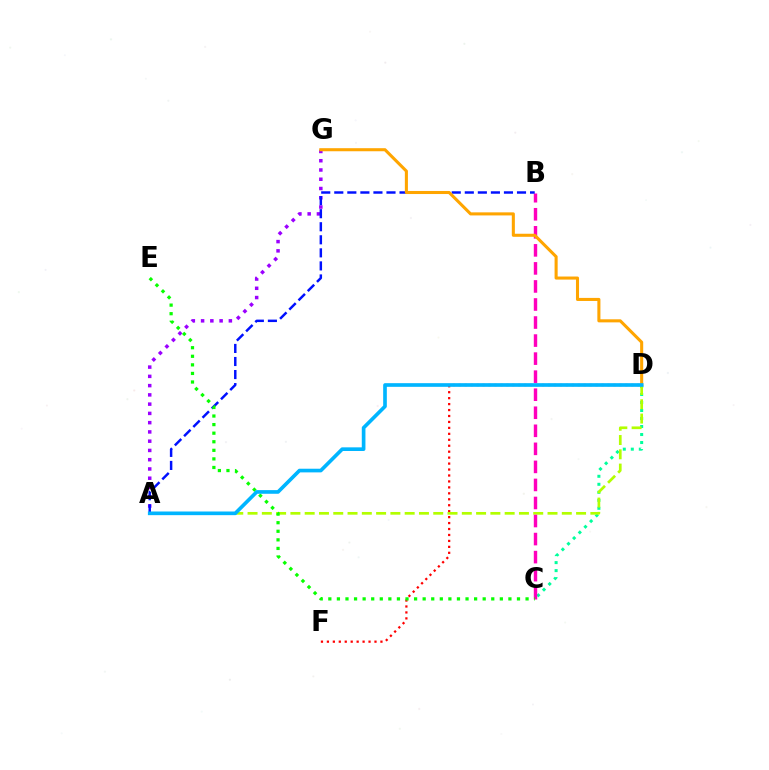{('C', 'D'): [{'color': '#00ff9d', 'line_style': 'dotted', 'thickness': 2.17}], ('D', 'F'): [{'color': '#ff0000', 'line_style': 'dotted', 'thickness': 1.62}], ('A', 'G'): [{'color': '#9b00ff', 'line_style': 'dotted', 'thickness': 2.52}], ('A', 'D'): [{'color': '#b3ff00', 'line_style': 'dashed', 'thickness': 1.94}, {'color': '#00b5ff', 'line_style': 'solid', 'thickness': 2.63}], ('B', 'C'): [{'color': '#ff00bd', 'line_style': 'dashed', 'thickness': 2.45}], ('A', 'B'): [{'color': '#0010ff', 'line_style': 'dashed', 'thickness': 1.77}], ('D', 'G'): [{'color': '#ffa500', 'line_style': 'solid', 'thickness': 2.21}], ('C', 'E'): [{'color': '#08ff00', 'line_style': 'dotted', 'thickness': 2.33}]}